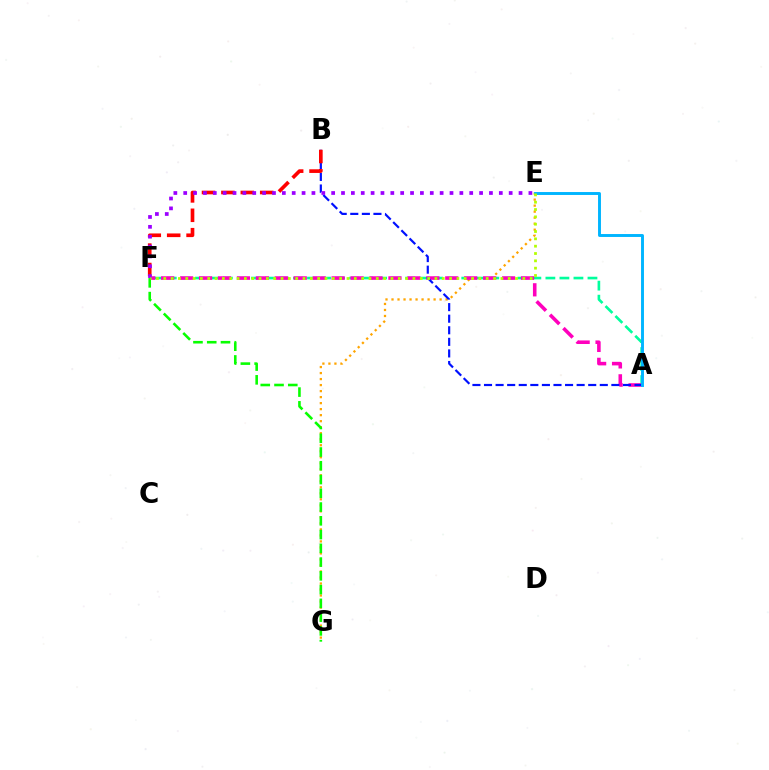{('E', 'G'): [{'color': '#ffa500', 'line_style': 'dotted', 'thickness': 1.63}], ('A', 'F'): [{'color': '#00ff9d', 'line_style': 'dashed', 'thickness': 1.9}, {'color': '#ff00bd', 'line_style': 'dashed', 'thickness': 2.57}], ('A', 'B'): [{'color': '#0010ff', 'line_style': 'dashed', 'thickness': 1.57}], ('B', 'F'): [{'color': '#ff0000', 'line_style': 'dashed', 'thickness': 2.64}], ('F', 'G'): [{'color': '#08ff00', 'line_style': 'dashed', 'thickness': 1.87}], ('A', 'E'): [{'color': '#00b5ff', 'line_style': 'solid', 'thickness': 2.11}], ('E', 'F'): [{'color': '#9b00ff', 'line_style': 'dotted', 'thickness': 2.68}, {'color': '#b3ff00', 'line_style': 'dotted', 'thickness': 1.99}]}